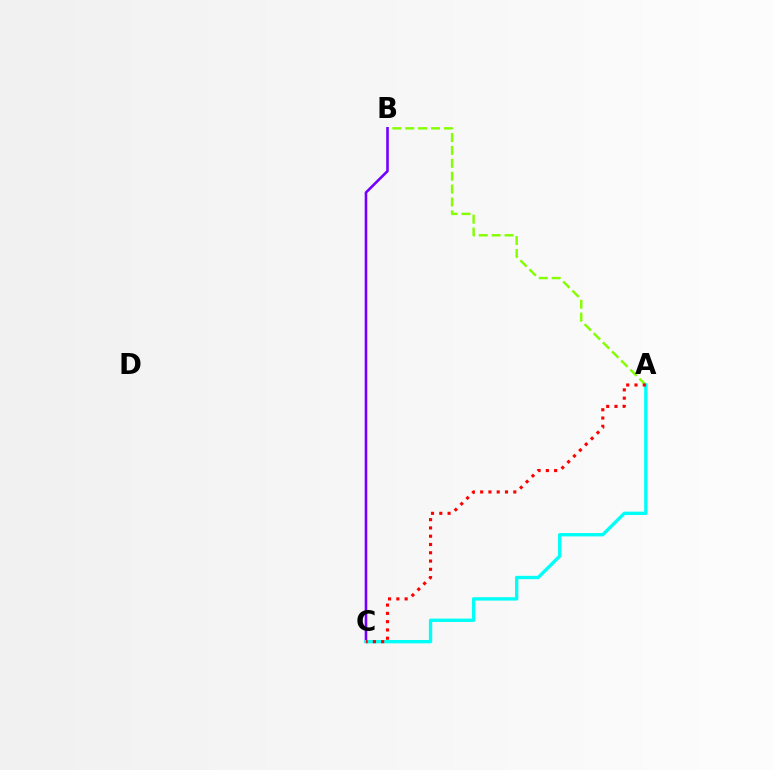{('A', 'B'): [{'color': '#84ff00', 'line_style': 'dashed', 'thickness': 1.75}], ('B', 'C'): [{'color': '#7200ff', 'line_style': 'solid', 'thickness': 1.87}], ('A', 'C'): [{'color': '#00fff6', 'line_style': 'solid', 'thickness': 2.42}, {'color': '#ff0000', 'line_style': 'dotted', 'thickness': 2.25}]}